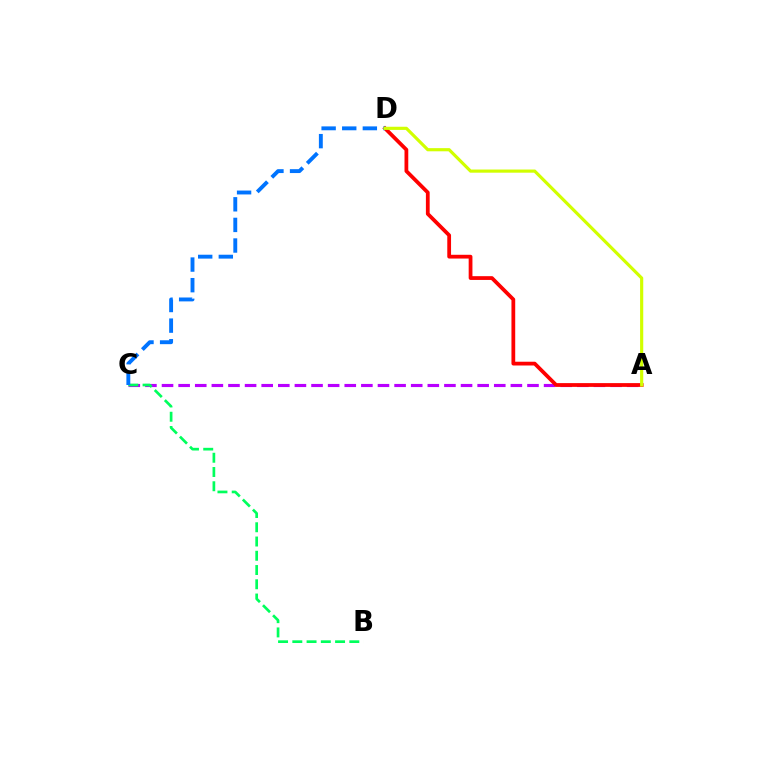{('A', 'C'): [{'color': '#b900ff', 'line_style': 'dashed', 'thickness': 2.26}], ('B', 'C'): [{'color': '#00ff5c', 'line_style': 'dashed', 'thickness': 1.94}], ('A', 'D'): [{'color': '#ff0000', 'line_style': 'solid', 'thickness': 2.71}, {'color': '#d1ff00', 'line_style': 'solid', 'thickness': 2.28}], ('C', 'D'): [{'color': '#0074ff', 'line_style': 'dashed', 'thickness': 2.8}]}